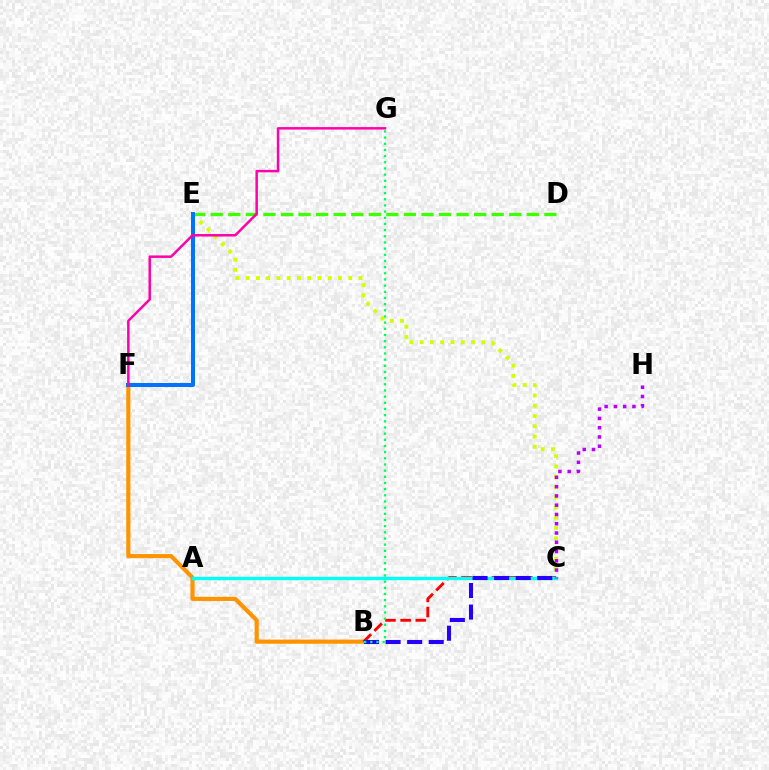{('C', 'E'): [{'color': '#d1ff00', 'line_style': 'dotted', 'thickness': 2.79}], ('D', 'E'): [{'color': '#3dff00', 'line_style': 'dashed', 'thickness': 2.39}], ('B', 'F'): [{'color': '#ff9400', 'line_style': 'solid', 'thickness': 2.98}], ('B', 'C'): [{'color': '#ff0000', 'line_style': 'dashed', 'thickness': 2.06}, {'color': '#2500ff', 'line_style': 'dashed', 'thickness': 2.93}], ('E', 'F'): [{'color': '#0074ff', 'line_style': 'solid', 'thickness': 2.89}], ('A', 'C'): [{'color': '#00fff6', 'line_style': 'solid', 'thickness': 2.42}], ('C', 'H'): [{'color': '#b900ff', 'line_style': 'dotted', 'thickness': 2.52}], ('B', 'G'): [{'color': '#00ff5c', 'line_style': 'dotted', 'thickness': 1.68}], ('F', 'G'): [{'color': '#ff00ac', 'line_style': 'solid', 'thickness': 1.79}]}